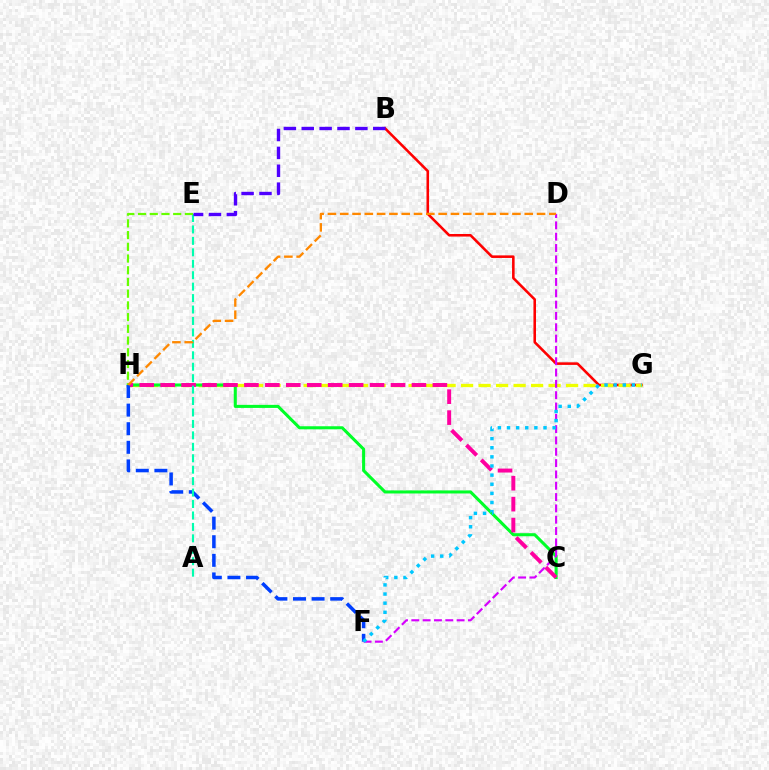{('B', 'G'): [{'color': '#ff0000', 'line_style': 'solid', 'thickness': 1.85}], ('G', 'H'): [{'color': '#eeff00', 'line_style': 'dashed', 'thickness': 2.38}], ('C', 'H'): [{'color': '#00ff27', 'line_style': 'solid', 'thickness': 2.2}, {'color': '#ff00a0', 'line_style': 'dashed', 'thickness': 2.84}], ('F', 'H'): [{'color': '#003fff', 'line_style': 'dashed', 'thickness': 2.53}], ('A', 'E'): [{'color': '#00ffaf', 'line_style': 'dashed', 'thickness': 1.55}], ('D', 'F'): [{'color': '#d600ff', 'line_style': 'dashed', 'thickness': 1.54}], ('F', 'G'): [{'color': '#00c7ff', 'line_style': 'dotted', 'thickness': 2.48}], ('B', 'E'): [{'color': '#4f00ff', 'line_style': 'dashed', 'thickness': 2.43}], ('E', 'H'): [{'color': '#66ff00', 'line_style': 'dashed', 'thickness': 1.59}], ('D', 'H'): [{'color': '#ff8800', 'line_style': 'dashed', 'thickness': 1.67}]}